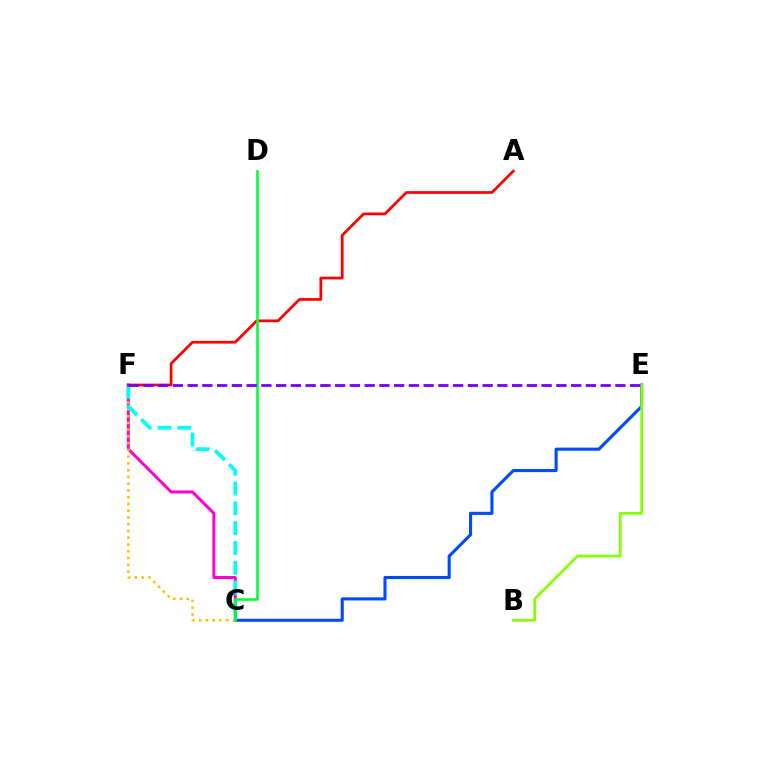{('C', 'E'): [{'color': '#004bff', 'line_style': 'solid', 'thickness': 2.22}], ('B', 'E'): [{'color': '#84ff00', 'line_style': 'solid', 'thickness': 1.93}], ('C', 'F'): [{'color': '#ff00cf', 'line_style': 'solid', 'thickness': 2.14}, {'color': '#ffbd00', 'line_style': 'dotted', 'thickness': 1.84}, {'color': '#00fff6', 'line_style': 'dashed', 'thickness': 2.69}], ('A', 'F'): [{'color': '#ff0000', 'line_style': 'solid', 'thickness': 1.98}], ('C', 'D'): [{'color': '#00ff39', 'line_style': 'solid', 'thickness': 1.89}], ('E', 'F'): [{'color': '#7200ff', 'line_style': 'dashed', 'thickness': 2.0}]}